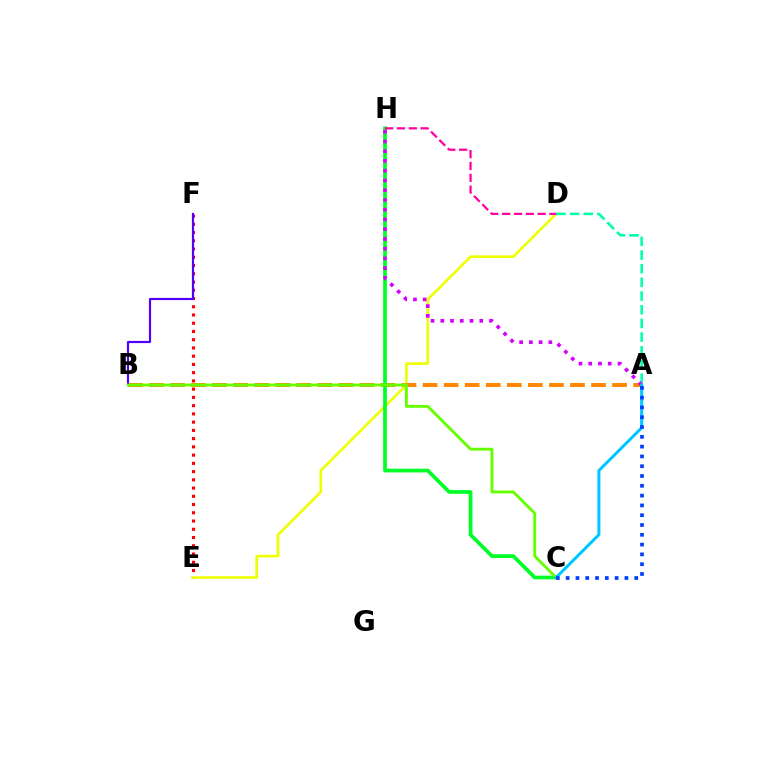{('E', 'F'): [{'color': '#ff0000', 'line_style': 'dotted', 'thickness': 2.24}], ('D', 'E'): [{'color': '#eeff00', 'line_style': 'solid', 'thickness': 1.89}], ('A', 'B'): [{'color': '#ff8800', 'line_style': 'dashed', 'thickness': 2.86}], ('A', 'D'): [{'color': '#00ffaf', 'line_style': 'dashed', 'thickness': 1.86}], ('B', 'F'): [{'color': '#4f00ff', 'line_style': 'solid', 'thickness': 1.57}], ('C', 'H'): [{'color': '#00ff27', 'line_style': 'solid', 'thickness': 2.67}], ('B', 'C'): [{'color': '#66ff00', 'line_style': 'solid', 'thickness': 2.07}], ('A', 'H'): [{'color': '#d600ff', 'line_style': 'dotted', 'thickness': 2.65}], ('A', 'C'): [{'color': '#00c7ff', 'line_style': 'solid', 'thickness': 2.18}, {'color': '#003fff', 'line_style': 'dotted', 'thickness': 2.66}], ('D', 'H'): [{'color': '#ff00a0', 'line_style': 'dashed', 'thickness': 1.61}]}